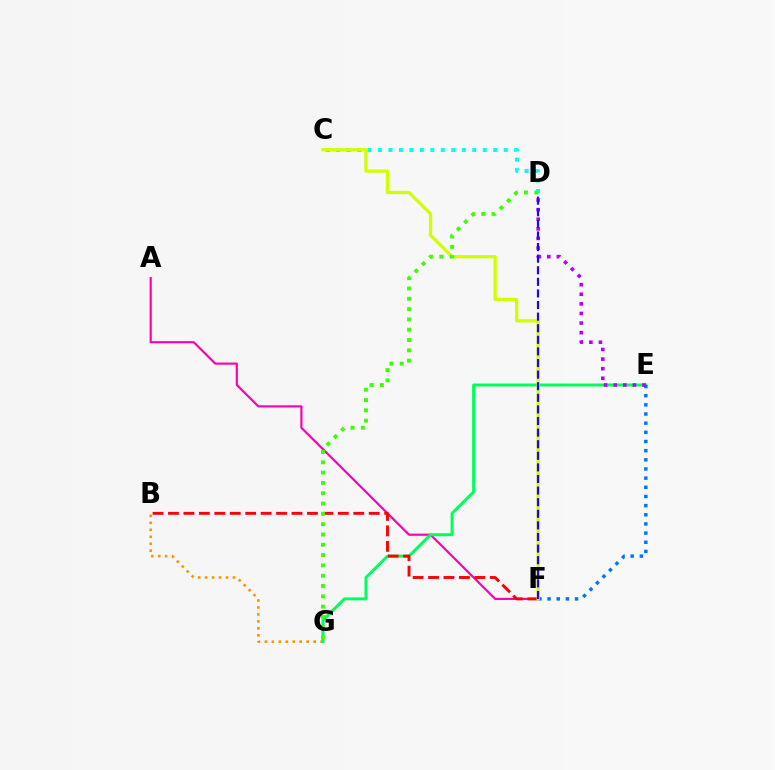{('A', 'F'): [{'color': '#ff00ac', 'line_style': 'solid', 'thickness': 1.56}], ('B', 'G'): [{'color': '#ff9400', 'line_style': 'dotted', 'thickness': 1.89}], ('E', 'G'): [{'color': '#00ff5c', 'line_style': 'solid', 'thickness': 2.14}], ('C', 'D'): [{'color': '#00fff6', 'line_style': 'dotted', 'thickness': 2.85}], ('E', 'F'): [{'color': '#0074ff', 'line_style': 'dotted', 'thickness': 2.49}], ('D', 'E'): [{'color': '#b900ff', 'line_style': 'dotted', 'thickness': 2.61}], ('B', 'F'): [{'color': '#ff0000', 'line_style': 'dashed', 'thickness': 2.1}], ('C', 'F'): [{'color': '#d1ff00', 'line_style': 'solid', 'thickness': 2.36}], ('D', 'F'): [{'color': '#2500ff', 'line_style': 'dashed', 'thickness': 1.58}], ('D', 'G'): [{'color': '#3dff00', 'line_style': 'dotted', 'thickness': 2.8}]}